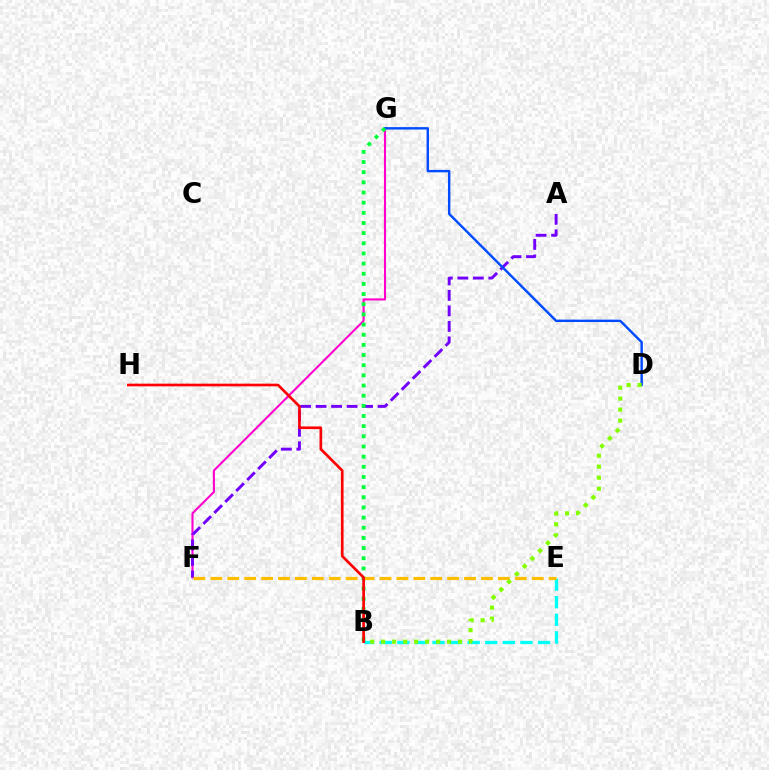{('F', 'G'): [{'color': '#ff00cf', 'line_style': 'solid', 'thickness': 1.52}], ('B', 'E'): [{'color': '#00fff6', 'line_style': 'dashed', 'thickness': 2.39}], ('A', 'F'): [{'color': '#7200ff', 'line_style': 'dashed', 'thickness': 2.11}], ('D', 'G'): [{'color': '#004bff', 'line_style': 'solid', 'thickness': 1.74}], ('B', 'G'): [{'color': '#00ff39', 'line_style': 'dotted', 'thickness': 2.76}], ('E', 'F'): [{'color': '#ffbd00', 'line_style': 'dashed', 'thickness': 2.3}], ('B', 'D'): [{'color': '#84ff00', 'line_style': 'dotted', 'thickness': 2.99}], ('B', 'H'): [{'color': '#ff0000', 'line_style': 'solid', 'thickness': 1.92}]}